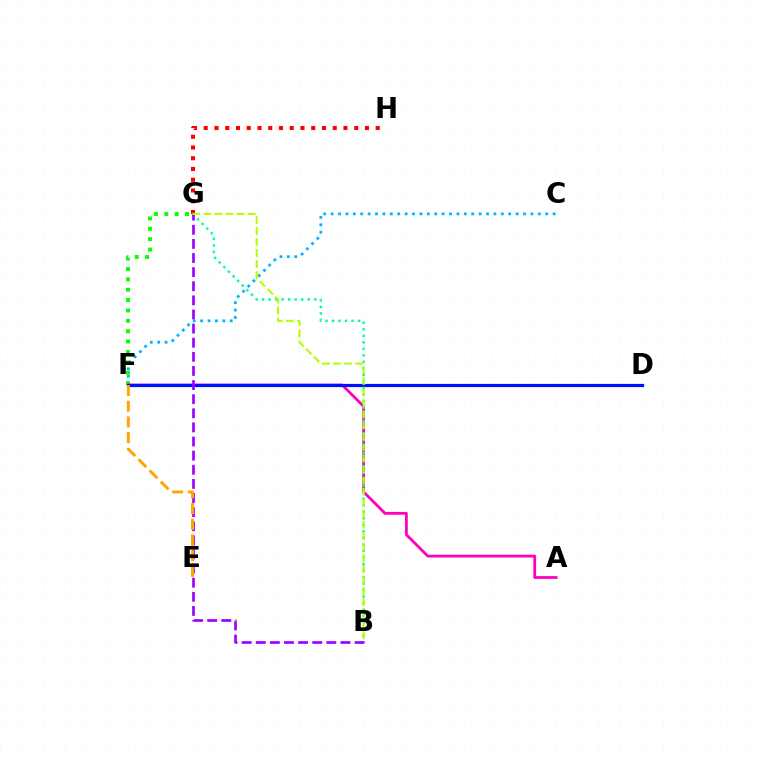{('C', 'F'): [{'color': '#00b5ff', 'line_style': 'dotted', 'thickness': 2.01}], ('G', 'H'): [{'color': '#ff0000', 'line_style': 'dotted', 'thickness': 2.92}], ('F', 'G'): [{'color': '#08ff00', 'line_style': 'dotted', 'thickness': 2.82}], ('A', 'F'): [{'color': '#ff00bd', 'line_style': 'solid', 'thickness': 2.02}], ('D', 'F'): [{'color': '#0010ff', 'line_style': 'solid', 'thickness': 2.3}], ('B', 'G'): [{'color': '#00ff9d', 'line_style': 'dotted', 'thickness': 1.77}, {'color': '#9b00ff', 'line_style': 'dashed', 'thickness': 1.92}, {'color': '#b3ff00', 'line_style': 'dashed', 'thickness': 1.5}], ('E', 'F'): [{'color': '#ffa500', 'line_style': 'dashed', 'thickness': 2.14}]}